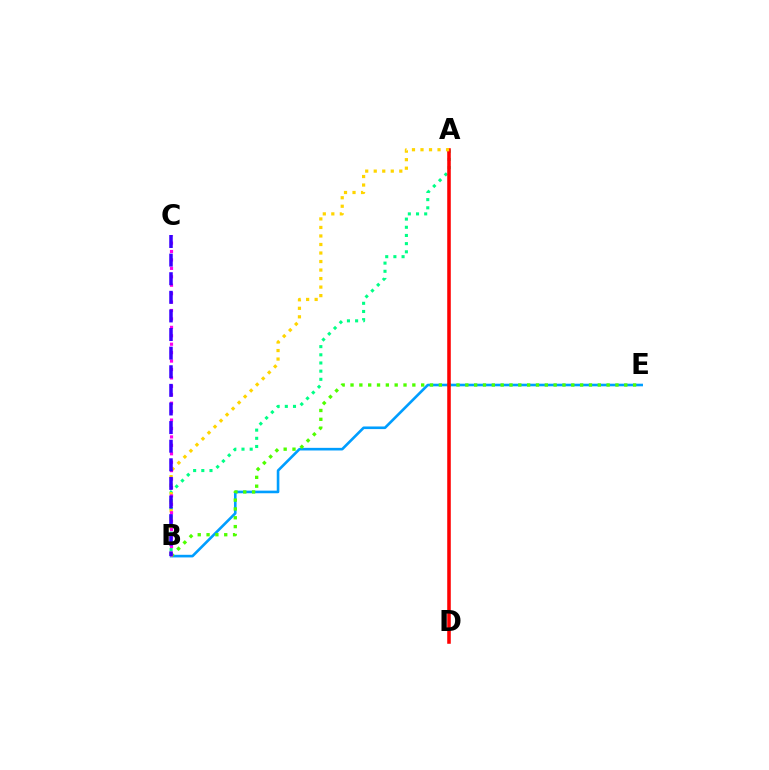{('B', 'E'): [{'color': '#009eff', 'line_style': 'solid', 'thickness': 1.89}, {'color': '#4fff00', 'line_style': 'dotted', 'thickness': 2.4}], ('A', 'B'): [{'color': '#00ff86', 'line_style': 'dotted', 'thickness': 2.22}, {'color': '#ffd500', 'line_style': 'dotted', 'thickness': 2.31}], ('A', 'D'): [{'color': '#ff0000', 'line_style': 'solid', 'thickness': 2.56}], ('B', 'C'): [{'color': '#ff00ed', 'line_style': 'dotted', 'thickness': 2.29}, {'color': '#3700ff', 'line_style': 'dashed', 'thickness': 2.53}]}